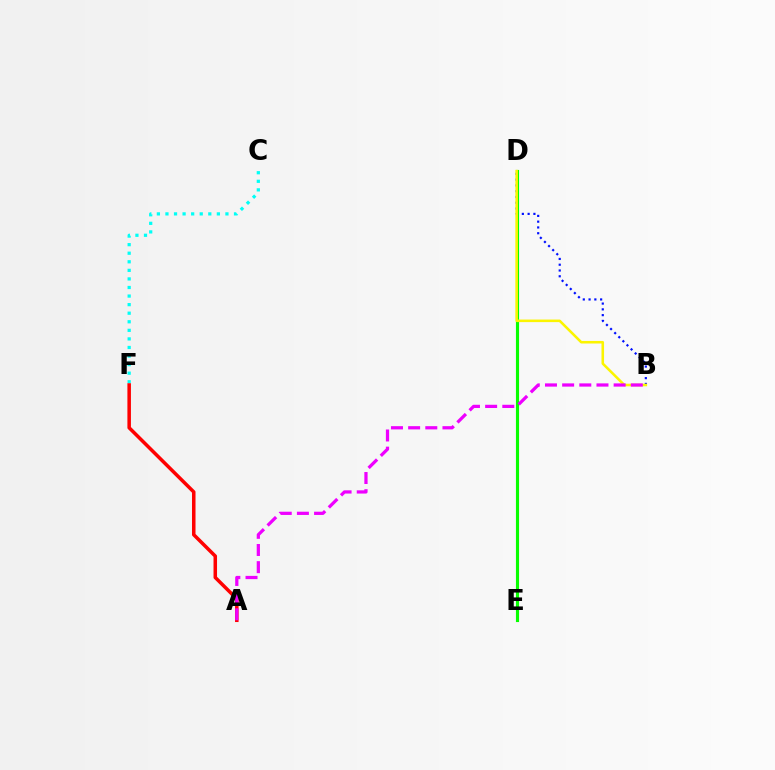{('B', 'D'): [{'color': '#0010ff', 'line_style': 'dotted', 'thickness': 1.57}, {'color': '#fcf500', 'line_style': 'solid', 'thickness': 1.84}], ('C', 'F'): [{'color': '#00fff6', 'line_style': 'dotted', 'thickness': 2.33}], ('D', 'E'): [{'color': '#08ff00', 'line_style': 'solid', 'thickness': 2.25}], ('A', 'F'): [{'color': '#ff0000', 'line_style': 'solid', 'thickness': 2.53}], ('A', 'B'): [{'color': '#ee00ff', 'line_style': 'dashed', 'thickness': 2.33}]}